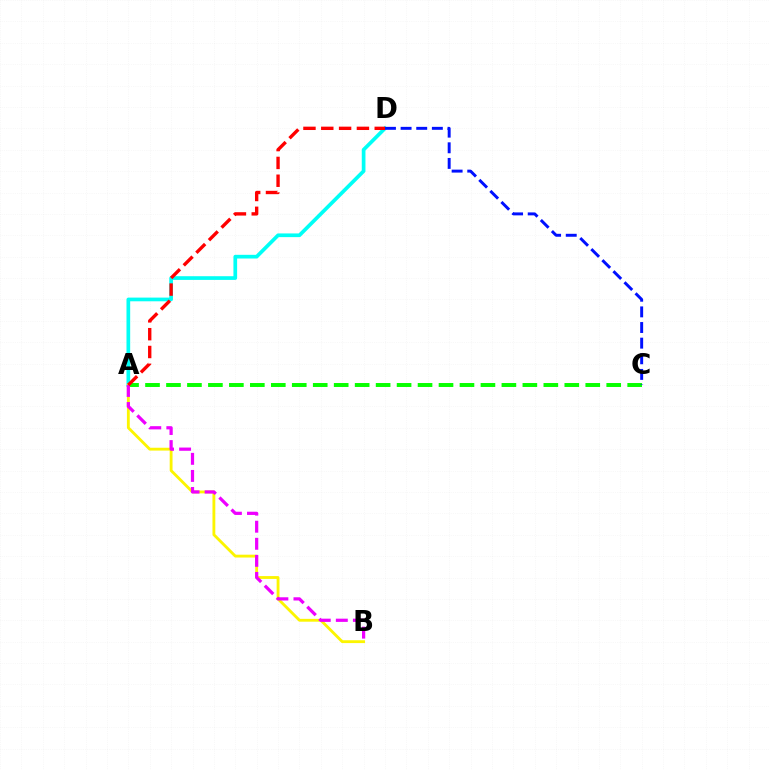{('A', 'D'): [{'color': '#00fff6', 'line_style': 'solid', 'thickness': 2.66}, {'color': '#ff0000', 'line_style': 'dashed', 'thickness': 2.42}], ('A', 'B'): [{'color': '#fcf500', 'line_style': 'solid', 'thickness': 2.04}, {'color': '#ee00ff', 'line_style': 'dashed', 'thickness': 2.32}], ('A', 'C'): [{'color': '#08ff00', 'line_style': 'dashed', 'thickness': 2.85}], ('C', 'D'): [{'color': '#0010ff', 'line_style': 'dashed', 'thickness': 2.12}]}